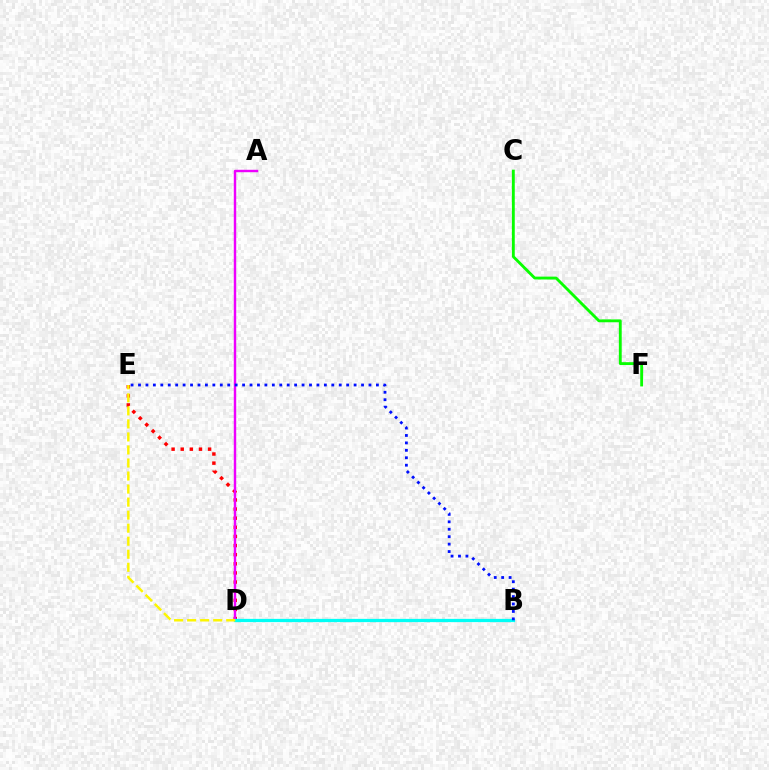{('C', 'F'): [{'color': '#08ff00', 'line_style': 'solid', 'thickness': 2.06}], ('D', 'E'): [{'color': '#ff0000', 'line_style': 'dotted', 'thickness': 2.48}, {'color': '#fcf500', 'line_style': 'dashed', 'thickness': 1.77}], ('A', 'D'): [{'color': '#ee00ff', 'line_style': 'solid', 'thickness': 1.75}], ('B', 'D'): [{'color': '#00fff6', 'line_style': 'solid', 'thickness': 2.35}], ('B', 'E'): [{'color': '#0010ff', 'line_style': 'dotted', 'thickness': 2.02}]}